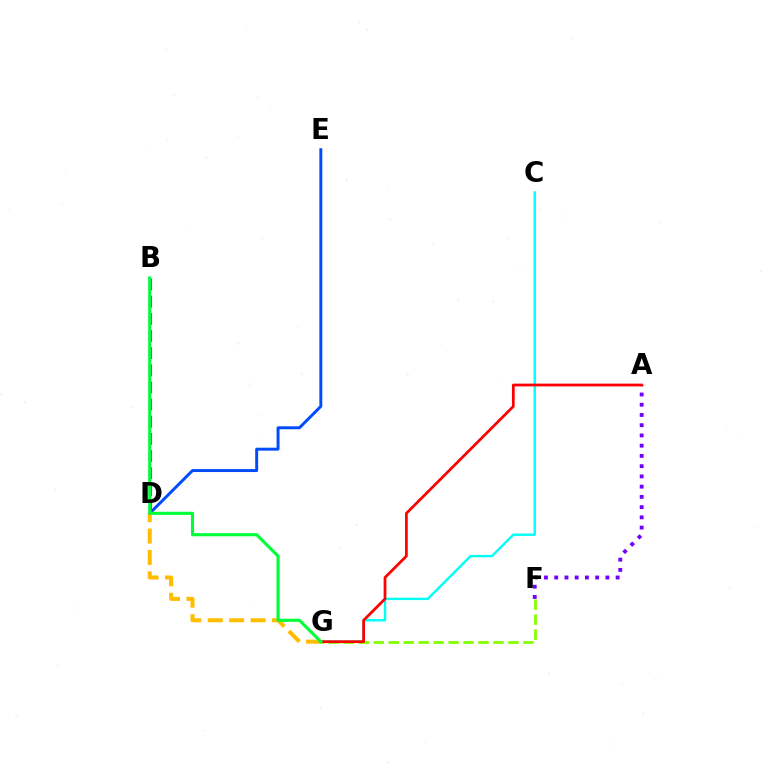{('F', 'G'): [{'color': '#84ff00', 'line_style': 'dashed', 'thickness': 2.03}], ('C', 'G'): [{'color': '#00fff6', 'line_style': 'solid', 'thickness': 1.72}], ('D', 'E'): [{'color': '#004bff', 'line_style': 'solid', 'thickness': 2.12}], ('B', 'D'): [{'color': '#ff00cf', 'line_style': 'dashed', 'thickness': 2.33}], ('D', 'G'): [{'color': '#ffbd00', 'line_style': 'dashed', 'thickness': 2.91}], ('A', 'F'): [{'color': '#7200ff', 'line_style': 'dotted', 'thickness': 2.78}], ('A', 'G'): [{'color': '#ff0000', 'line_style': 'solid', 'thickness': 1.97}], ('B', 'G'): [{'color': '#00ff39', 'line_style': 'solid', 'thickness': 2.25}]}